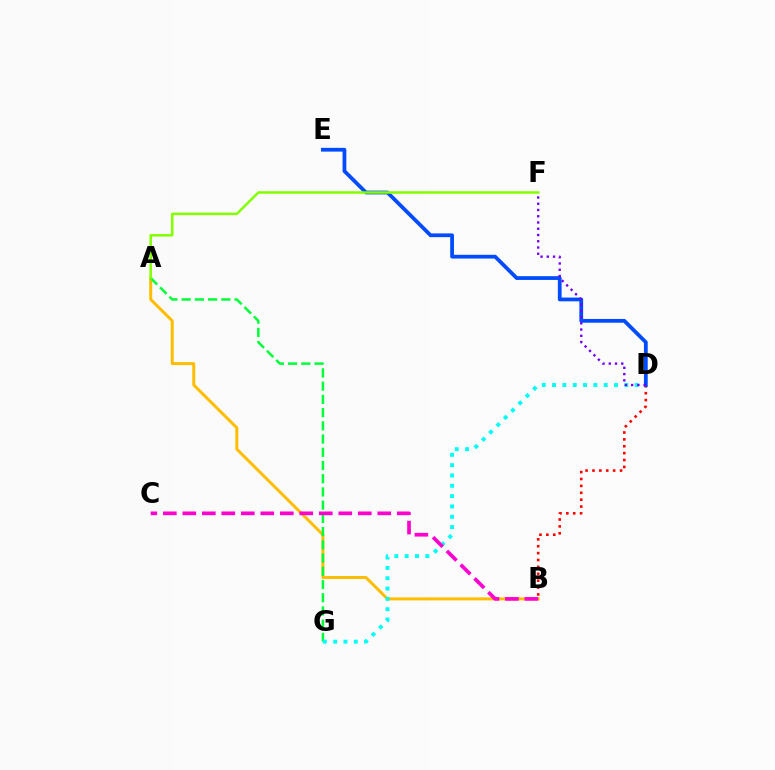{('A', 'B'): [{'color': '#ffbd00', 'line_style': 'solid', 'thickness': 2.15}], ('A', 'G'): [{'color': '#00ff39', 'line_style': 'dashed', 'thickness': 1.8}], ('D', 'G'): [{'color': '#00fff6', 'line_style': 'dotted', 'thickness': 2.8}], ('B', 'D'): [{'color': '#ff0000', 'line_style': 'dotted', 'thickness': 1.87}], ('B', 'C'): [{'color': '#ff00cf', 'line_style': 'dashed', 'thickness': 2.65}], ('D', 'E'): [{'color': '#004bff', 'line_style': 'solid', 'thickness': 2.71}], ('D', 'F'): [{'color': '#7200ff', 'line_style': 'dotted', 'thickness': 1.7}], ('A', 'F'): [{'color': '#84ff00', 'line_style': 'solid', 'thickness': 1.82}]}